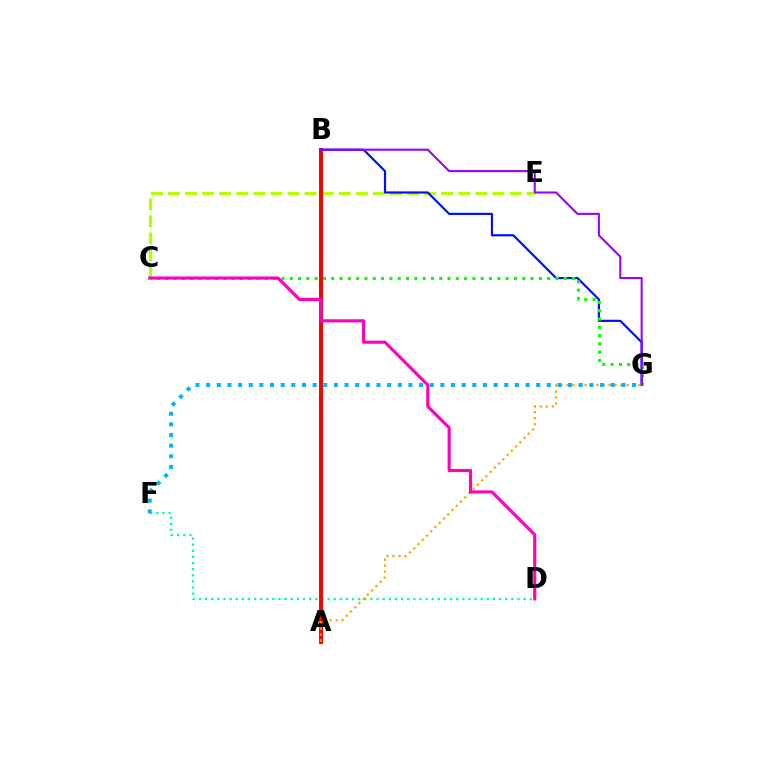{('C', 'E'): [{'color': '#b3ff00', 'line_style': 'dashed', 'thickness': 2.32}], ('D', 'F'): [{'color': '#00ff9d', 'line_style': 'dotted', 'thickness': 1.66}], ('A', 'B'): [{'color': '#ff0000', 'line_style': 'solid', 'thickness': 2.87}], ('B', 'G'): [{'color': '#0010ff', 'line_style': 'solid', 'thickness': 1.58}, {'color': '#9b00ff', 'line_style': 'solid', 'thickness': 1.5}], ('C', 'G'): [{'color': '#08ff00', 'line_style': 'dotted', 'thickness': 2.26}], ('A', 'G'): [{'color': '#ffa500', 'line_style': 'dotted', 'thickness': 1.63}], ('F', 'G'): [{'color': '#00b5ff', 'line_style': 'dotted', 'thickness': 2.89}], ('C', 'D'): [{'color': '#ff00bd', 'line_style': 'solid', 'thickness': 2.25}]}